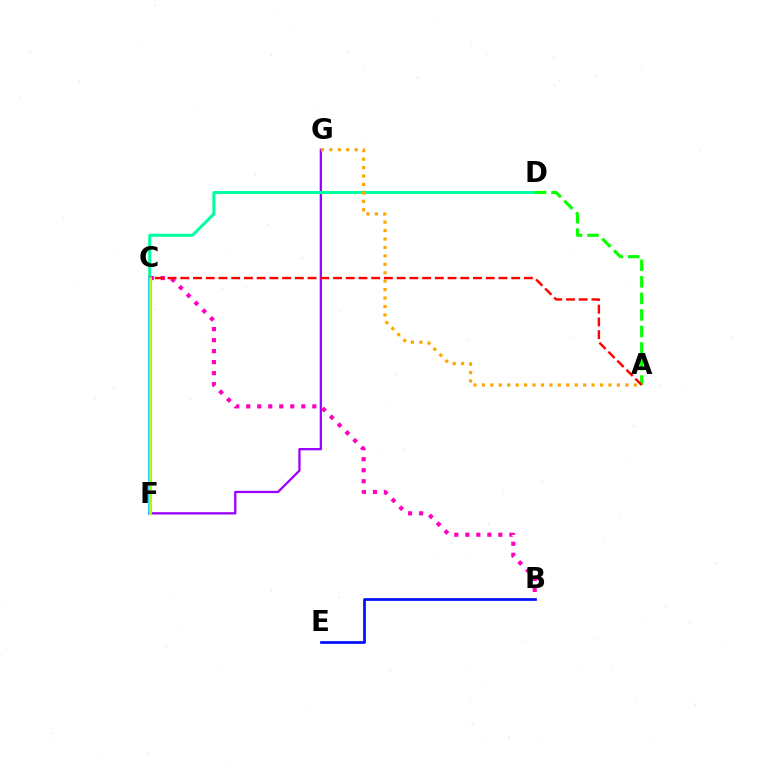{('F', 'G'): [{'color': '#9b00ff', 'line_style': 'solid', 'thickness': 1.63}], ('C', 'D'): [{'color': '#00ff9d', 'line_style': 'solid', 'thickness': 2.17}], ('A', 'D'): [{'color': '#08ff00', 'line_style': 'dashed', 'thickness': 2.25}], ('B', 'C'): [{'color': '#ff00bd', 'line_style': 'dotted', 'thickness': 2.99}], ('A', 'G'): [{'color': '#ffa500', 'line_style': 'dotted', 'thickness': 2.29}], ('C', 'F'): [{'color': '#00b5ff', 'line_style': 'solid', 'thickness': 2.55}, {'color': '#b3ff00', 'line_style': 'solid', 'thickness': 1.98}], ('A', 'C'): [{'color': '#ff0000', 'line_style': 'dashed', 'thickness': 1.73}], ('B', 'E'): [{'color': '#0010ff', 'line_style': 'solid', 'thickness': 1.95}]}